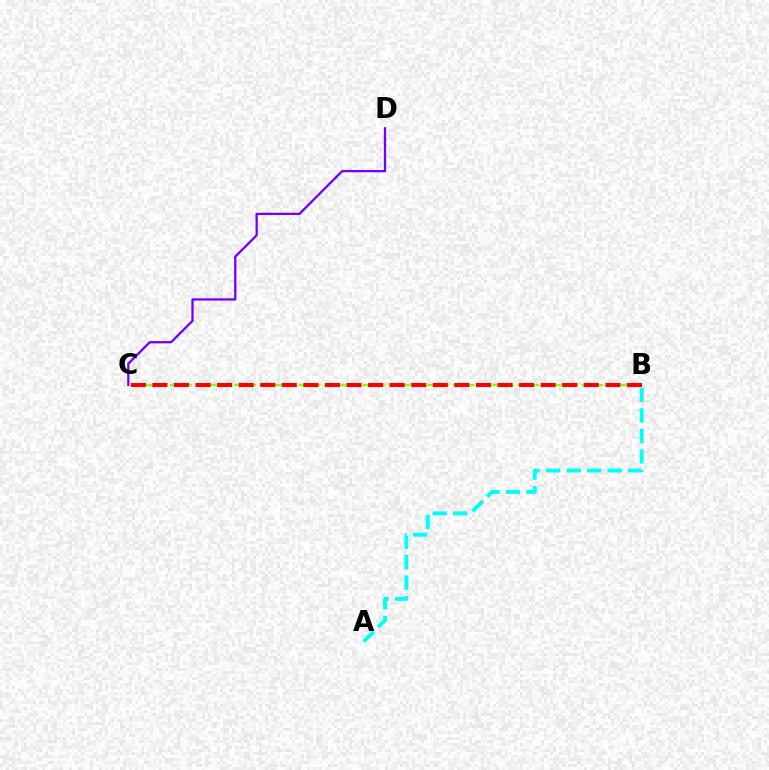{('B', 'C'): [{'color': '#84ff00', 'line_style': 'dashed', 'thickness': 1.75}, {'color': '#ff0000', 'line_style': 'dashed', 'thickness': 2.93}], ('C', 'D'): [{'color': '#7200ff', 'line_style': 'solid', 'thickness': 1.65}], ('A', 'B'): [{'color': '#00fff6', 'line_style': 'dashed', 'thickness': 2.79}]}